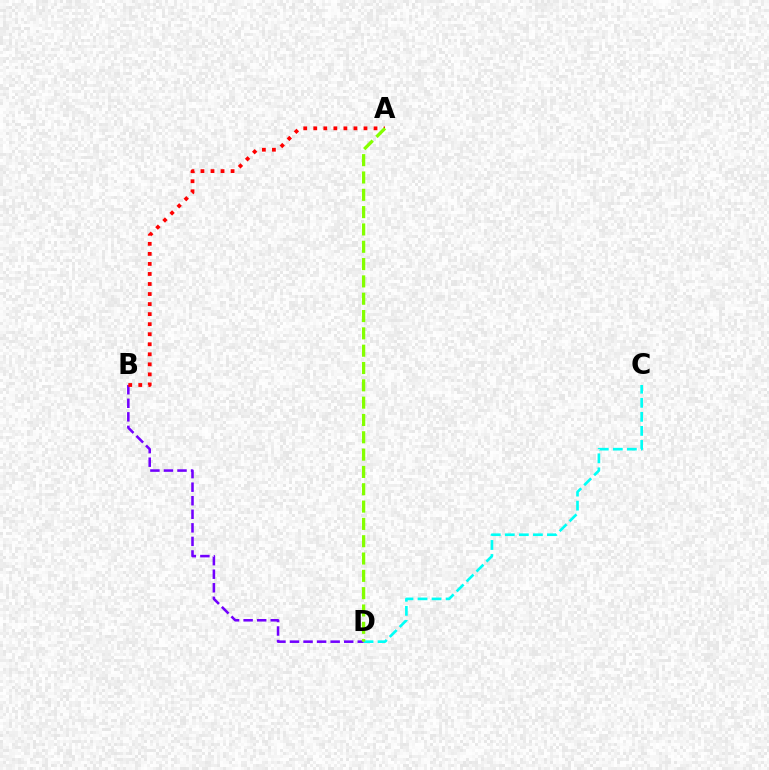{('C', 'D'): [{'color': '#00fff6', 'line_style': 'dashed', 'thickness': 1.91}], ('B', 'D'): [{'color': '#7200ff', 'line_style': 'dashed', 'thickness': 1.84}], ('A', 'B'): [{'color': '#ff0000', 'line_style': 'dotted', 'thickness': 2.73}], ('A', 'D'): [{'color': '#84ff00', 'line_style': 'dashed', 'thickness': 2.35}]}